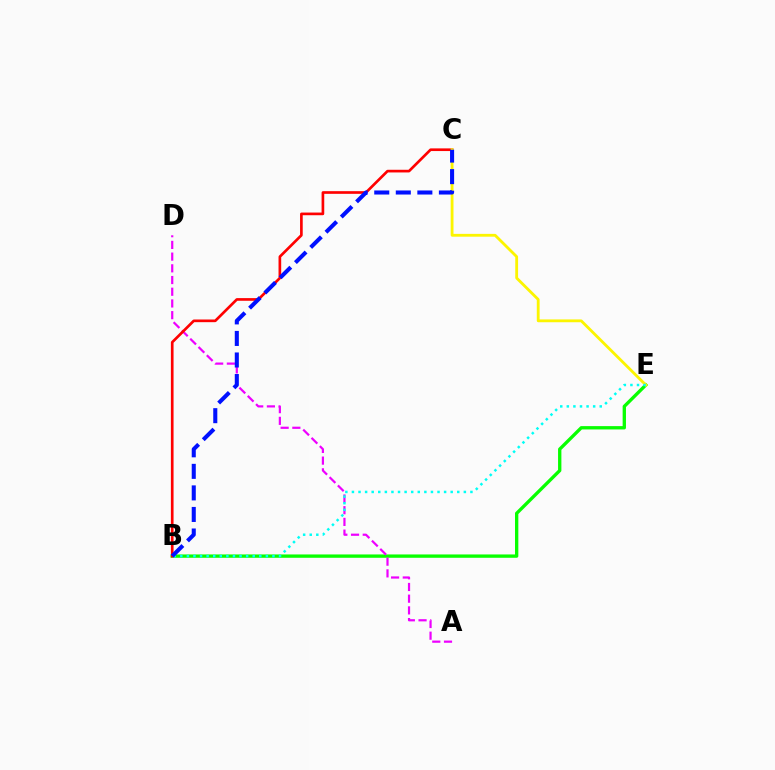{('B', 'E'): [{'color': '#08ff00', 'line_style': 'solid', 'thickness': 2.4}, {'color': '#00fff6', 'line_style': 'dotted', 'thickness': 1.79}], ('A', 'D'): [{'color': '#ee00ff', 'line_style': 'dashed', 'thickness': 1.59}], ('B', 'C'): [{'color': '#ff0000', 'line_style': 'solid', 'thickness': 1.92}, {'color': '#0010ff', 'line_style': 'dashed', 'thickness': 2.93}], ('C', 'E'): [{'color': '#fcf500', 'line_style': 'solid', 'thickness': 2.03}]}